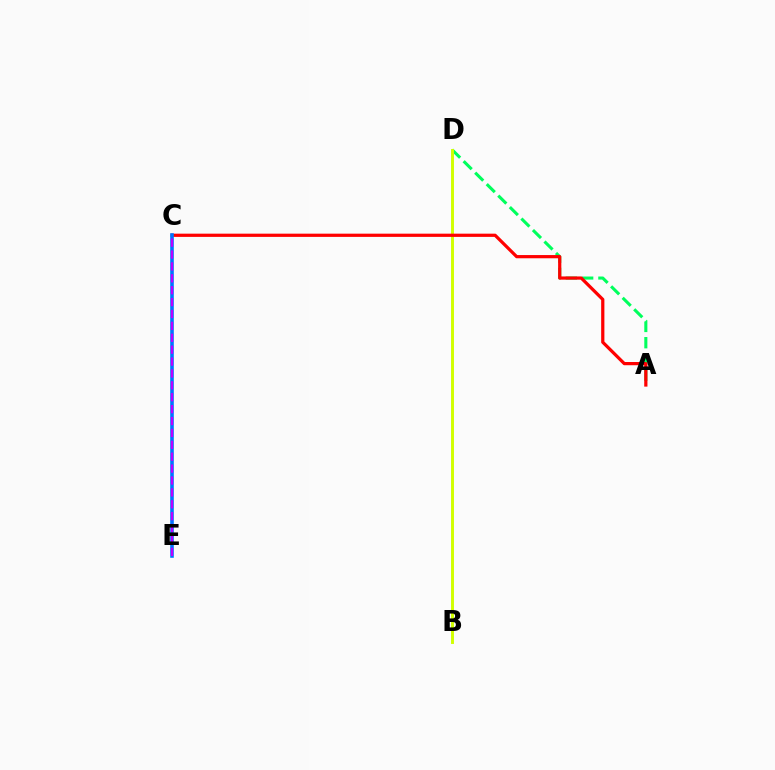{('A', 'D'): [{'color': '#00ff5c', 'line_style': 'dashed', 'thickness': 2.21}], ('B', 'D'): [{'color': '#d1ff00', 'line_style': 'solid', 'thickness': 2.1}], ('A', 'C'): [{'color': '#ff0000', 'line_style': 'solid', 'thickness': 2.32}], ('C', 'E'): [{'color': '#0074ff', 'line_style': 'solid', 'thickness': 2.6}, {'color': '#b900ff', 'line_style': 'dashed', 'thickness': 1.62}]}